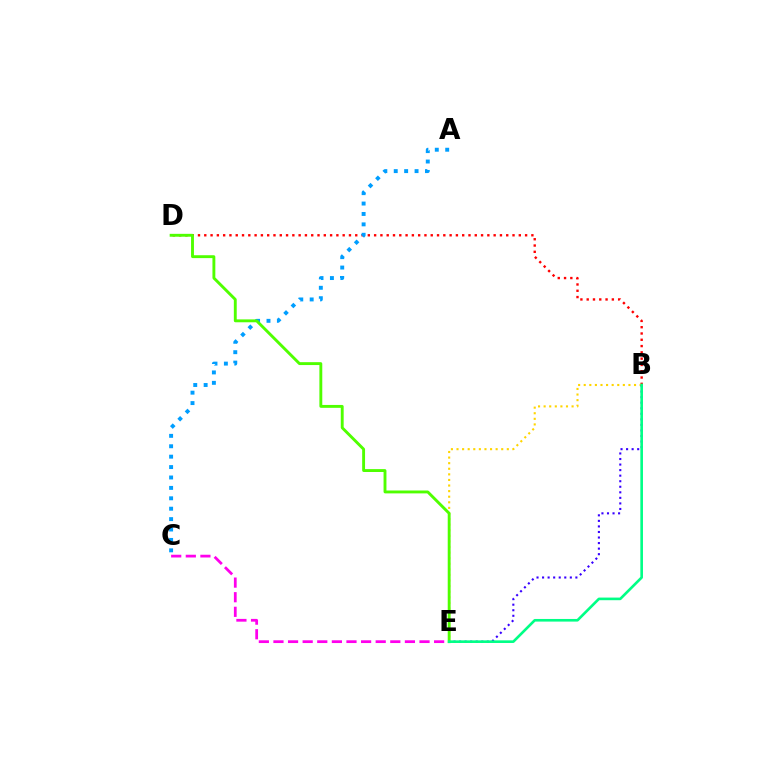{('C', 'E'): [{'color': '#ff00ed', 'line_style': 'dashed', 'thickness': 1.98}], ('B', 'D'): [{'color': '#ff0000', 'line_style': 'dotted', 'thickness': 1.71}], ('B', 'E'): [{'color': '#ffd500', 'line_style': 'dotted', 'thickness': 1.52}, {'color': '#3700ff', 'line_style': 'dotted', 'thickness': 1.51}, {'color': '#00ff86', 'line_style': 'solid', 'thickness': 1.89}], ('A', 'C'): [{'color': '#009eff', 'line_style': 'dotted', 'thickness': 2.83}], ('D', 'E'): [{'color': '#4fff00', 'line_style': 'solid', 'thickness': 2.08}]}